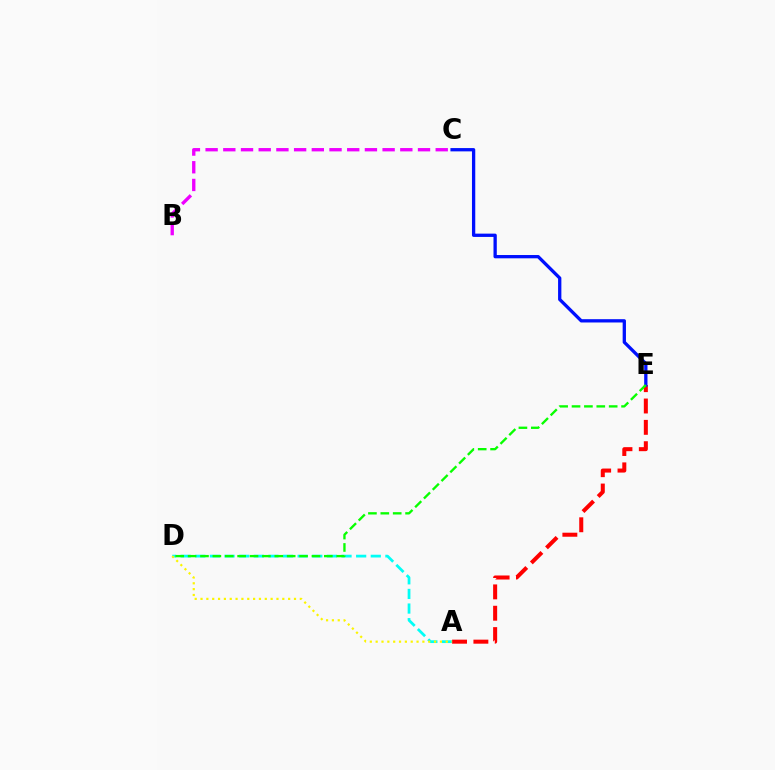{('A', 'E'): [{'color': '#ff0000', 'line_style': 'dashed', 'thickness': 2.9}], ('B', 'C'): [{'color': '#ee00ff', 'line_style': 'dashed', 'thickness': 2.4}], ('A', 'D'): [{'color': '#00fff6', 'line_style': 'dashed', 'thickness': 1.99}, {'color': '#fcf500', 'line_style': 'dotted', 'thickness': 1.59}], ('C', 'E'): [{'color': '#0010ff', 'line_style': 'solid', 'thickness': 2.37}], ('D', 'E'): [{'color': '#08ff00', 'line_style': 'dashed', 'thickness': 1.68}]}